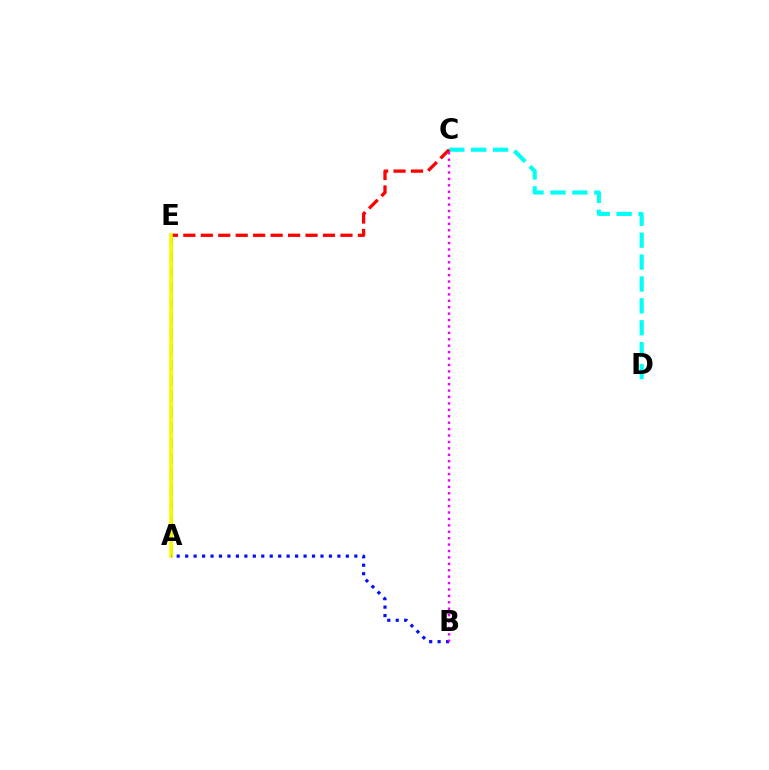{('C', 'D'): [{'color': '#00fff6', 'line_style': 'dashed', 'thickness': 2.97}], ('C', 'E'): [{'color': '#ff0000', 'line_style': 'dashed', 'thickness': 2.37}], ('A', 'E'): [{'color': '#08ff00', 'line_style': 'dashed', 'thickness': 2.11}, {'color': '#fcf500', 'line_style': 'solid', 'thickness': 2.64}], ('A', 'B'): [{'color': '#0010ff', 'line_style': 'dotted', 'thickness': 2.3}], ('B', 'C'): [{'color': '#ee00ff', 'line_style': 'dotted', 'thickness': 1.74}]}